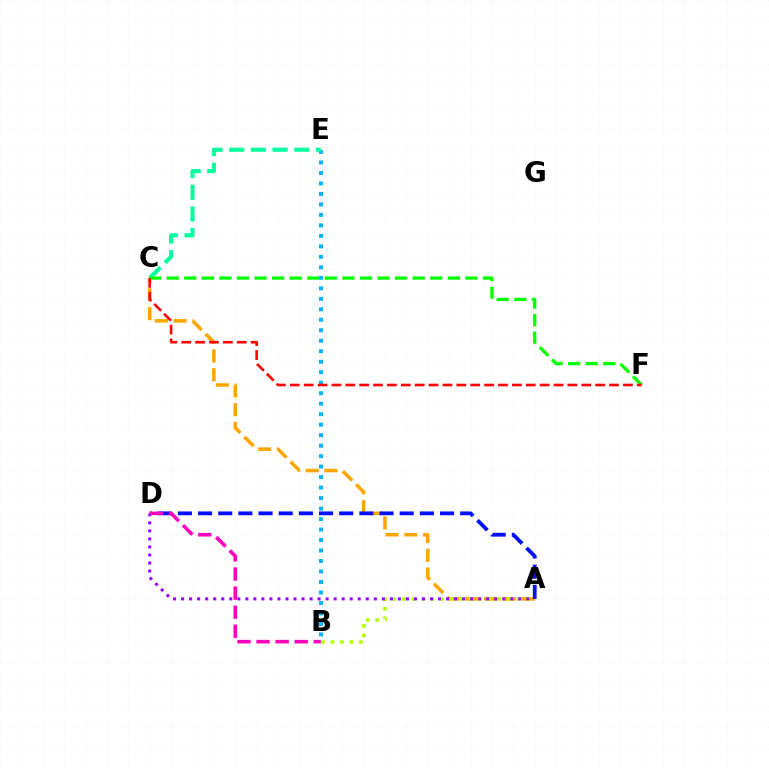{('A', 'C'): [{'color': '#ffa500', 'line_style': 'dashed', 'thickness': 2.55}], ('B', 'E'): [{'color': '#00b5ff', 'line_style': 'dotted', 'thickness': 2.85}], ('A', 'D'): [{'color': '#0010ff', 'line_style': 'dashed', 'thickness': 2.74}, {'color': '#9b00ff', 'line_style': 'dotted', 'thickness': 2.18}], ('C', 'E'): [{'color': '#00ff9d', 'line_style': 'dashed', 'thickness': 2.95}], ('A', 'B'): [{'color': '#b3ff00', 'line_style': 'dotted', 'thickness': 2.59}], ('B', 'D'): [{'color': '#ff00bd', 'line_style': 'dashed', 'thickness': 2.59}], ('C', 'F'): [{'color': '#08ff00', 'line_style': 'dashed', 'thickness': 2.39}, {'color': '#ff0000', 'line_style': 'dashed', 'thickness': 1.89}]}